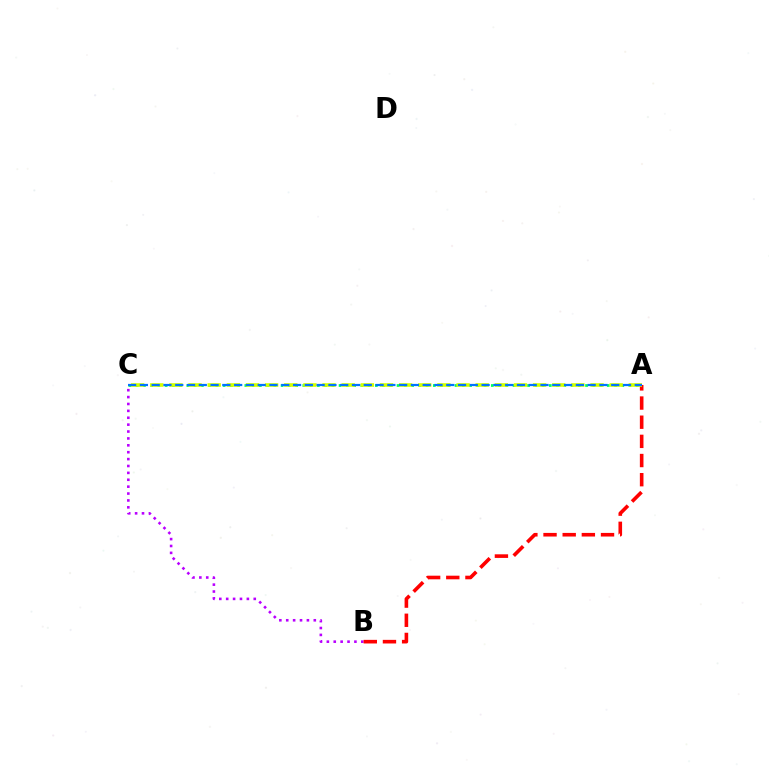{('B', 'C'): [{'color': '#b900ff', 'line_style': 'dotted', 'thickness': 1.87}], ('A', 'B'): [{'color': '#ff0000', 'line_style': 'dashed', 'thickness': 2.6}], ('A', 'C'): [{'color': '#00ff5c', 'line_style': 'dotted', 'thickness': 1.97}, {'color': '#d1ff00', 'line_style': 'dashed', 'thickness': 2.6}, {'color': '#0074ff', 'line_style': 'dashed', 'thickness': 1.6}]}